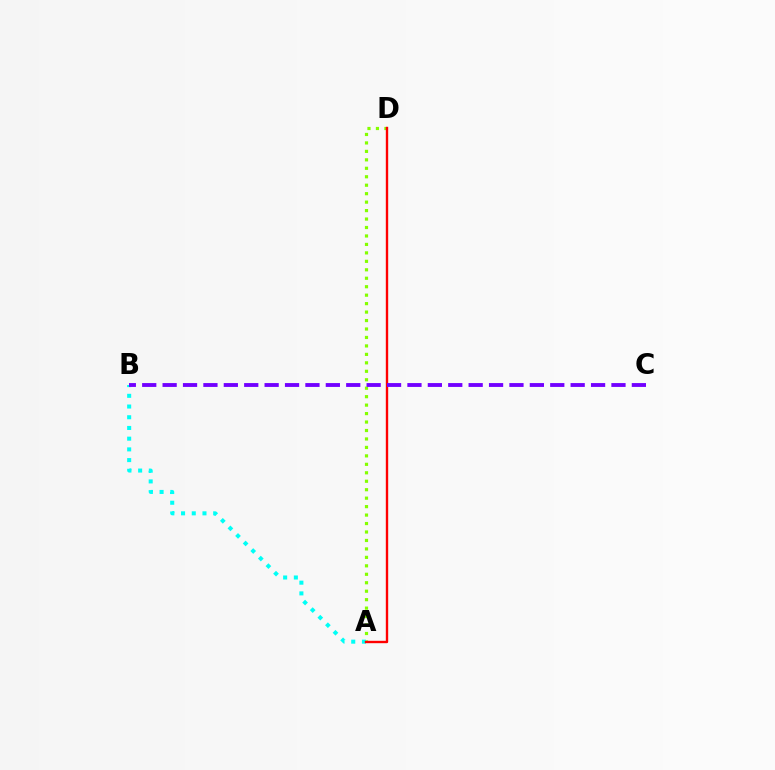{('A', 'D'): [{'color': '#84ff00', 'line_style': 'dotted', 'thickness': 2.3}, {'color': '#ff0000', 'line_style': 'solid', 'thickness': 1.71}], ('A', 'B'): [{'color': '#00fff6', 'line_style': 'dotted', 'thickness': 2.91}], ('B', 'C'): [{'color': '#7200ff', 'line_style': 'dashed', 'thickness': 2.77}]}